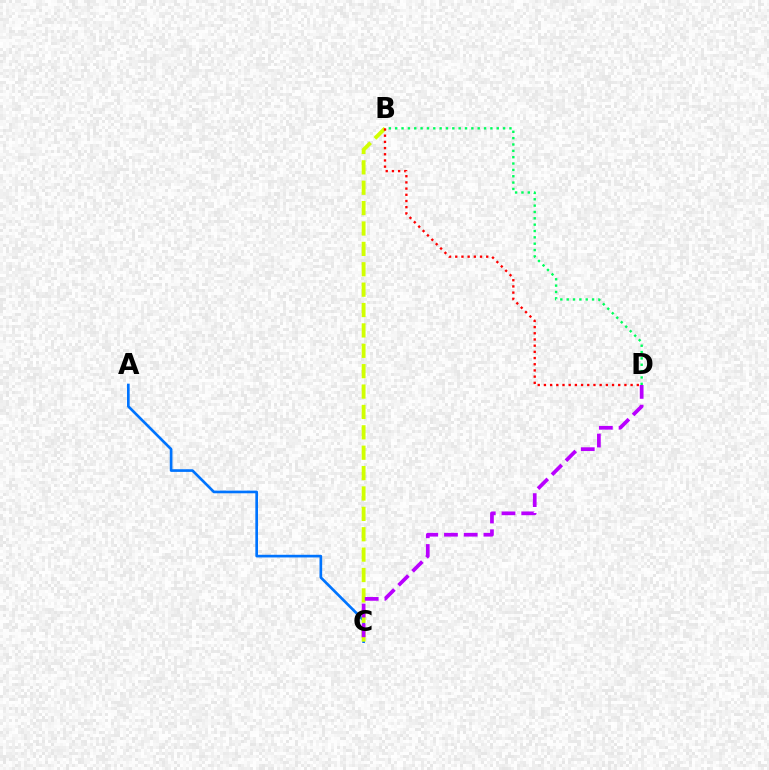{('A', 'C'): [{'color': '#0074ff', 'line_style': 'solid', 'thickness': 1.92}], ('B', 'C'): [{'color': '#d1ff00', 'line_style': 'dashed', 'thickness': 2.77}], ('B', 'D'): [{'color': '#ff0000', 'line_style': 'dotted', 'thickness': 1.68}, {'color': '#00ff5c', 'line_style': 'dotted', 'thickness': 1.72}], ('C', 'D'): [{'color': '#b900ff', 'line_style': 'dashed', 'thickness': 2.68}]}